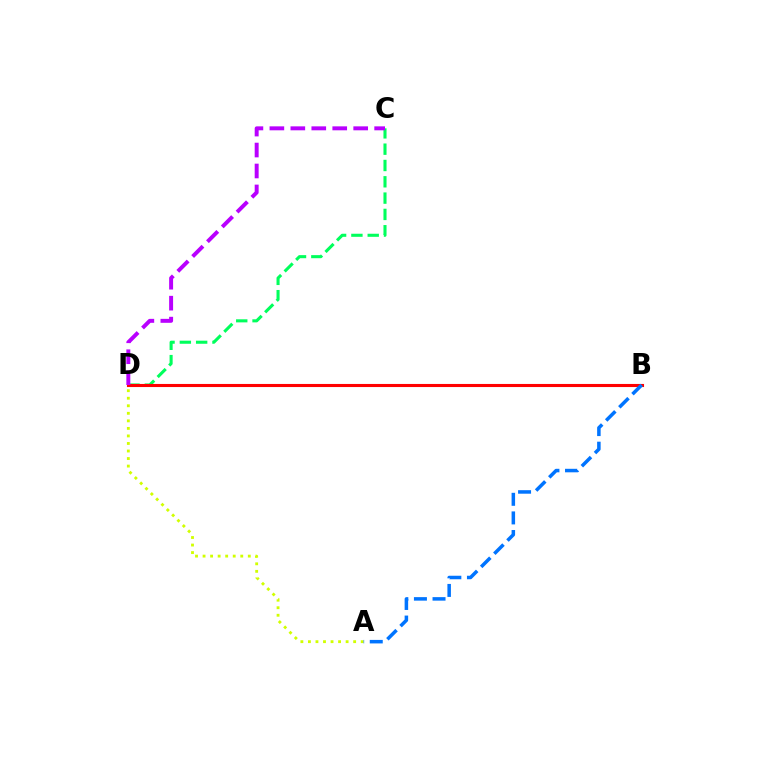{('C', 'D'): [{'color': '#00ff5c', 'line_style': 'dashed', 'thickness': 2.22}, {'color': '#b900ff', 'line_style': 'dashed', 'thickness': 2.85}], ('B', 'D'): [{'color': '#ff0000', 'line_style': 'solid', 'thickness': 2.23}], ('A', 'D'): [{'color': '#d1ff00', 'line_style': 'dotted', 'thickness': 2.05}], ('A', 'B'): [{'color': '#0074ff', 'line_style': 'dashed', 'thickness': 2.53}]}